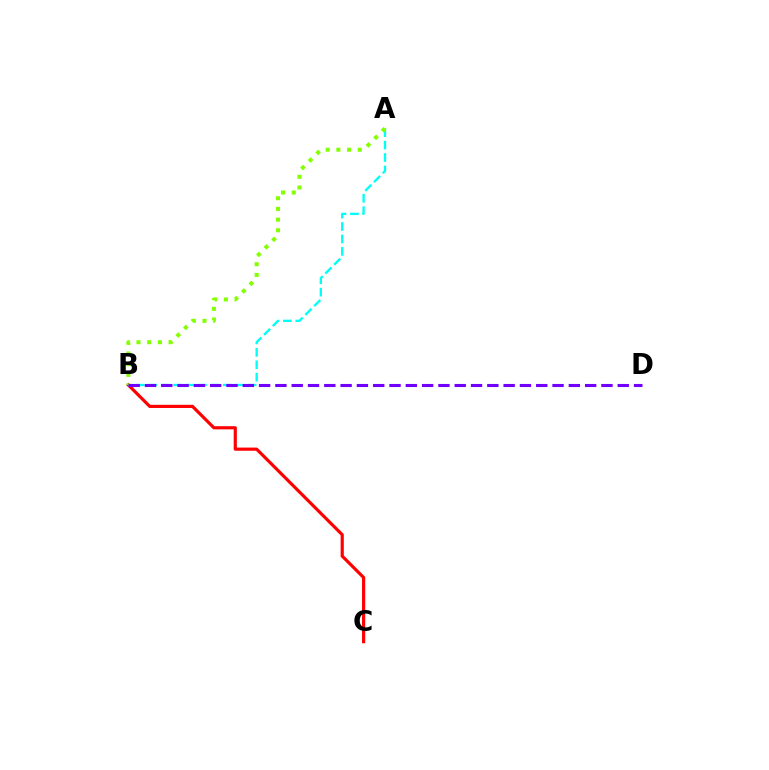{('B', 'C'): [{'color': '#ff0000', 'line_style': 'solid', 'thickness': 2.29}], ('A', 'B'): [{'color': '#00fff6', 'line_style': 'dashed', 'thickness': 1.69}, {'color': '#84ff00', 'line_style': 'dotted', 'thickness': 2.91}], ('B', 'D'): [{'color': '#7200ff', 'line_style': 'dashed', 'thickness': 2.21}]}